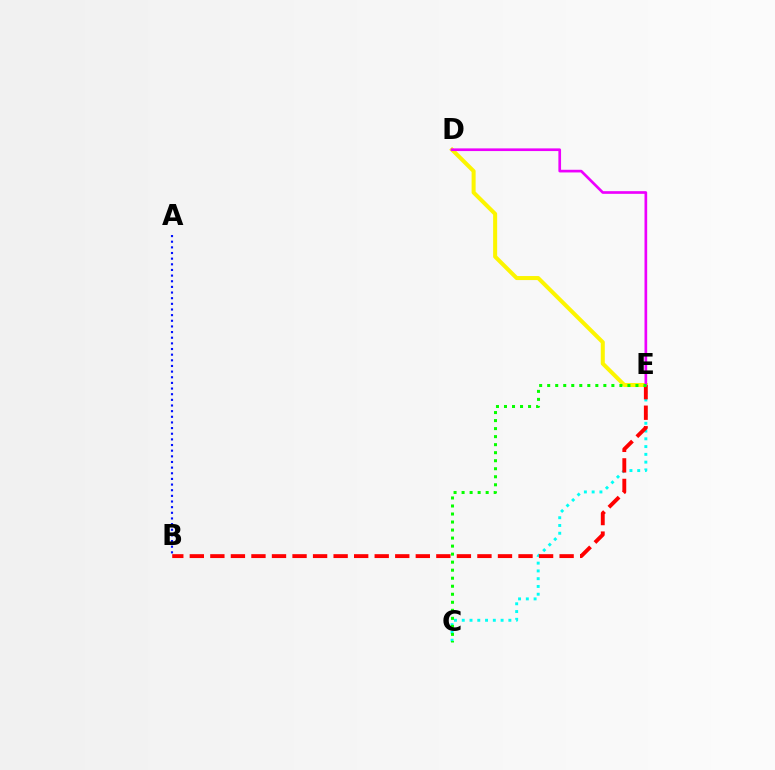{('D', 'E'): [{'color': '#fcf500', 'line_style': 'solid', 'thickness': 2.9}, {'color': '#ee00ff', 'line_style': 'solid', 'thickness': 1.92}], ('C', 'E'): [{'color': '#00fff6', 'line_style': 'dotted', 'thickness': 2.11}, {'color': '#08ff00', 'line_style': 'dotted', 'thickness': 2.18}], ('B', 'E'): [{'color': '#ff0000', 'line_style': 'dashed', 'thickness': 2.79}], ('A', 'B'): [{'color': '#0010ff', 'line_style': 'dotted', 'thickness': 1.53}]}